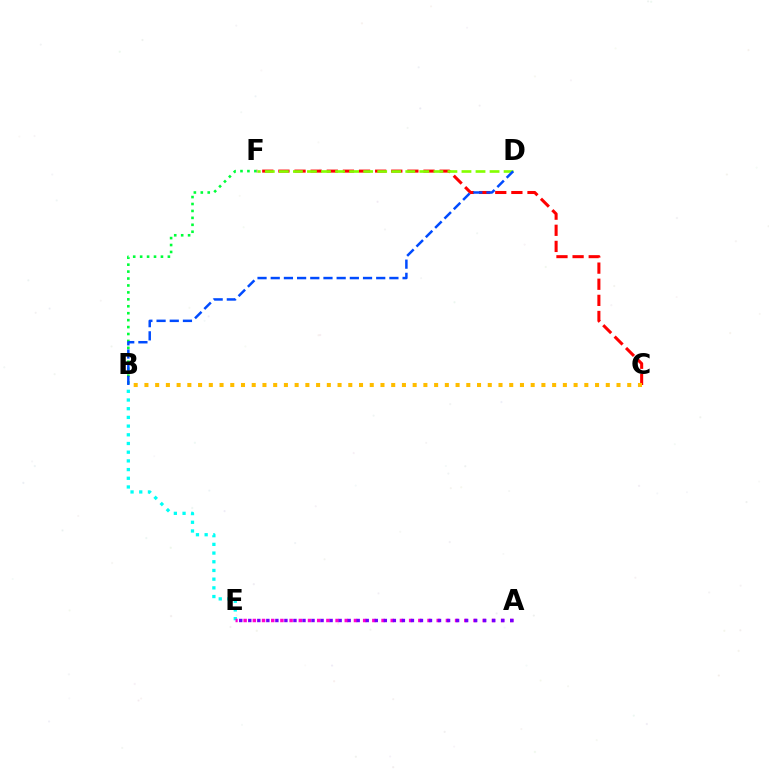{('C', 'F'): [{'color': '#ff0000', 'line_style': 'dashed', 'thickness': 2.19}], ('B', 'F'): [{'color': '#00ff39', 'line_style': 'dotted', 'thickness': 1.88}], ('B', 'E'): [{'color': '#00fff6', 'line_style': 'dotted', 'thickness': 2.36}], ('A', 'E'): [{'color': '#ff00cf', 'line_style': 'dotted', 'thickness': 2.5}, {'color': '#7200ff', 'line_style': 'dotted', 'thickness': 2.45}], ('D', 'F'): [{'color': '#84ff00', 'line_style': 'dashed', 'thickness': 1.91}], ('B', 'C'): [{'color': '#ffbd00', 'line_style': 'dotted', 'thickness': 2.92}], ('B', 'D'): [{'color': '#004bff', 'line_style': 'dashed', 'thickness': 1.79}]}